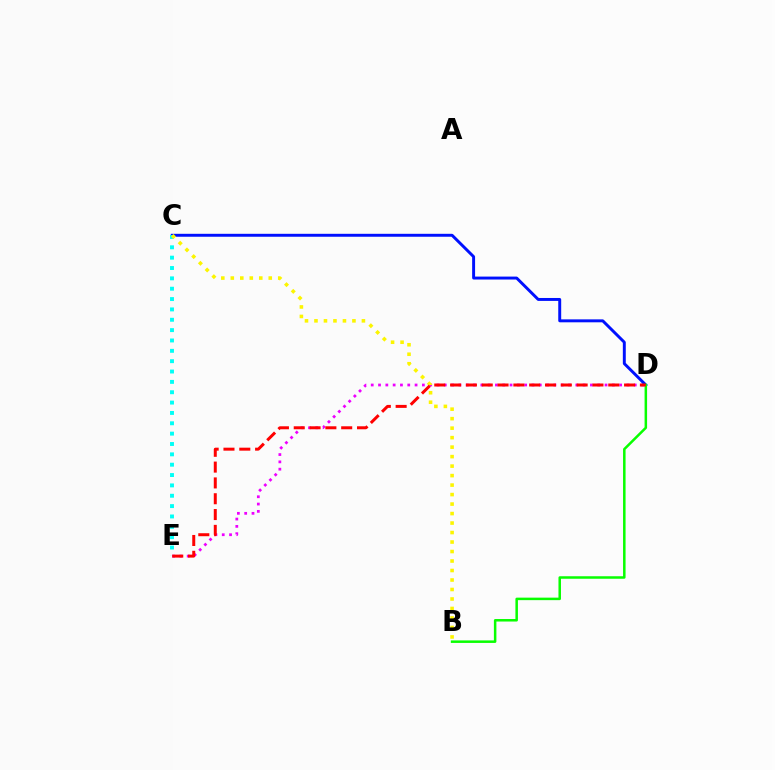{('D', 'E'): [{'color': '#ee00ff', 'line_style': 'dotted', 'thickness': 1.99}, {'color': '#ff0000', 'line_style': 'dashed', 'thickness': 2.15}], ('C', 'D'): [{'color': '#0010ff', 'line_style': 'solid', 'thickness': 2.12}], ('C', 'E'): [{'color': '#00fff6', 'line_style': 'dotted', 'thickness': 2.81}], ('B', 'C'): [{'color': '#fcf500', 'line_style': 'dotted', 'thickness': 2.58}], ('B', 'D'): [{'color': '#08ff00', 'line_style': 'solid', 'thickness': 1.81}]}